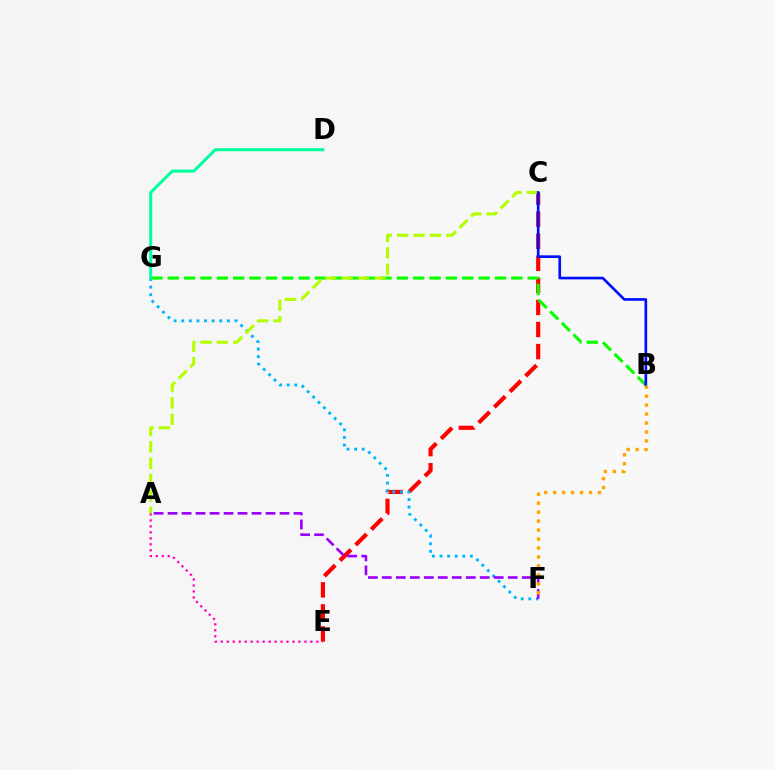{('C', 'E'): [{'color': '#ff0000', 'line_style': 'dashed', 'thickness': 3.0}], ('F', 'G'): [{'color': '#00b5ff', 'line_style': 'dotted', 'thickness': 2.07}], ('B', 'G'): [{'color': '#08ff00', 'line_style': 'dashed', 'thickness': 2.22}], ('A', 'F'): [{'color': '#9b00ff', 'line_style': 'dashed', 'thickness': 1.9}], ('D', 'G'): [{'color': '#00ff9d', 'line_style': 'solid', 'thickness': 2.16}], ('A', 'C'): [{'color': '#b3ff00', 'line_style': 'dashed', 'thickness': 2.23}], ('B', 'C'): [{'color': '#0010ff', 'line_style': 'solid', 'thickness': 1.92}], ('A', 'E'): [{'color': '#ff00bd', 'line_style': 'dotted', 'thickness': 1.62}], ('B', 'F'): [{'color': '#ffa500', 'line_style': 'dotted', 'thickness': 2.43}]}